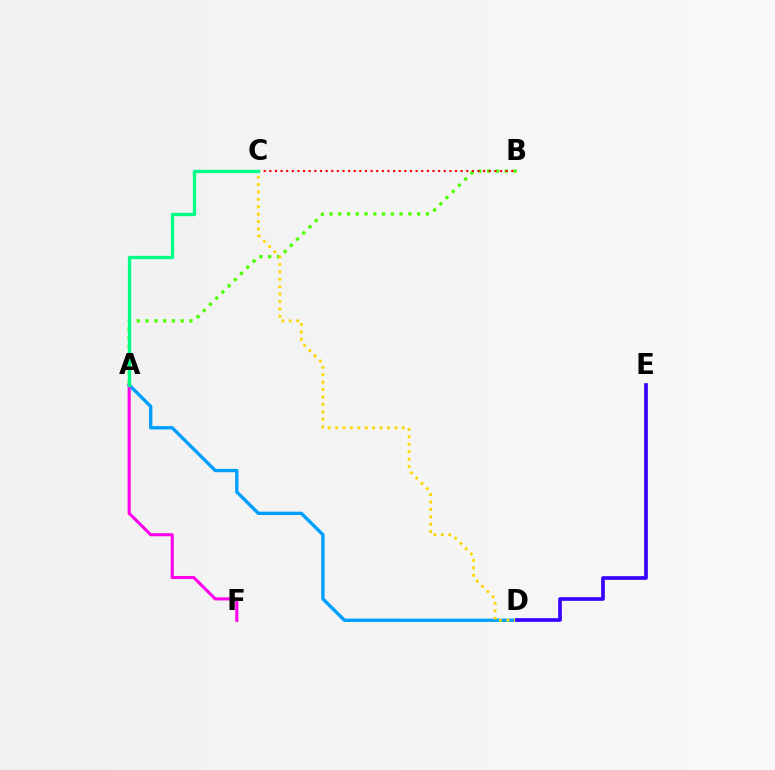{('A', 'D'): [{'color': '#009eff', 'line_style': 'solid', 'thickness': 2.41}], ('A', 'B'): [{'color': '#4fff00', 'line_style': 'dotted', 'thickness': 2.38}], ('C', 'D'): [{'color': '#ffd500', 'line_style': 'dotted', 'thickness': 2.01}], ('A', 'F'): [{'color': '#ff00ed', 'line_style': 'solid', 'thickness': 2.21}], ('B', 'C'): [{'color': '#ff0000', 'line_style': 'dotted', 'thickness': 1.53}], ('D', 'E'): [{'color': '#3700ff', 'line_style': 'solid', 'thickness': 2.64}], ('A', 'C'): [{'color': '#00ff86', 'line_style': 'solid', 'thickness': 2.4}]}